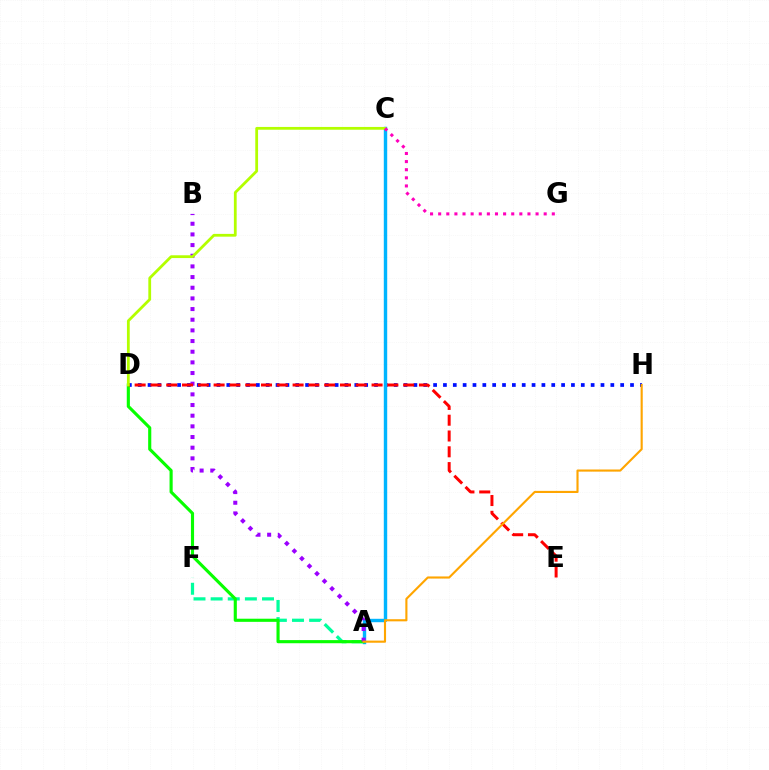{('D', 'H'): [{'color': '#0010ff', 'line_style': 'dotted', 'thickness': 2.68}], ('A', 'C'): [{'color': '#00b5ff', 'line_style': 'solid', 'thickness': 2.45}], ('A', 'F'): [{'color': '#00ff9d', 'line_style': 'dashed', 'thickness': 2.33}], ('A', 'D'): [{'color': '#08ff00', 'line_style': 'solid', 'thickness': 2.25}], ('A', 'B'): [{'color': '#9b00ff', 'line_style': 'dotted', 'thickness': 2.9}], ('D', 'E'): [{'color': '#ff0000', 'line_style': 'dashed', 'thickness': 2.15}], ('C', 'D'): [{'color': '#b3ff00', 'line_style': 'solid', 'thickness': 2.0}], ('A', 'H'): [{'color': '#ffa500', 'line_style': 'solid', 'thickness': 1.53}], ('C', 'G'): [{'color': '#ff00bd', 'line_style': 'dotted', 'thickness': 2.21}]}